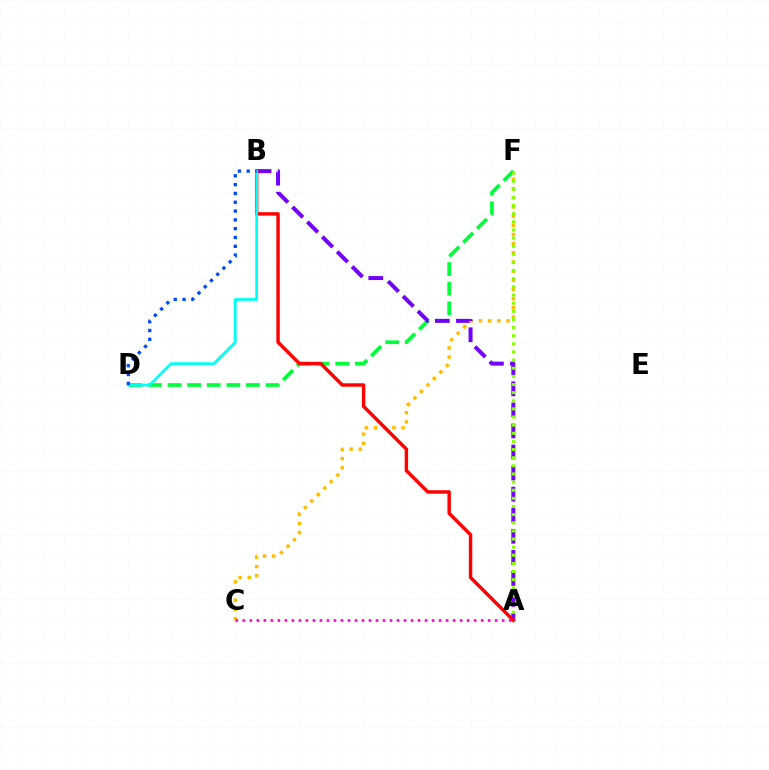{('C', 'F'): [{'color': '#ffbd00', 'line_style': 'dotted', 'thickness': 2.49}], ('D', 'F'): [{'color': '#00ff39', 'line_style': 'dashed', 'thickness': 2.66}], ('A', 'B'): [{'color': '#7200ff', 'line_style': 'dashed', 'thickness': 2.86}, {'color': '#ff0000', 'line_style': 'solid', 'thickness': 2.47}], ('A', 'F'): [{'color': '#84ff00', 'line_style': 'dotted', 'thickness': 2.21}], ('B', 'D'): [{'color': '#00fff6', 'line_style': 'solid', 'thickness': 1.96}, {'color': '#004bff', 'line_style': 'dotted', 'thickness': 2.39}], ('A', 'C'): [{'color': '#ff00cf', 'line_style': 'dotted', 'thickness': 1.9}]}